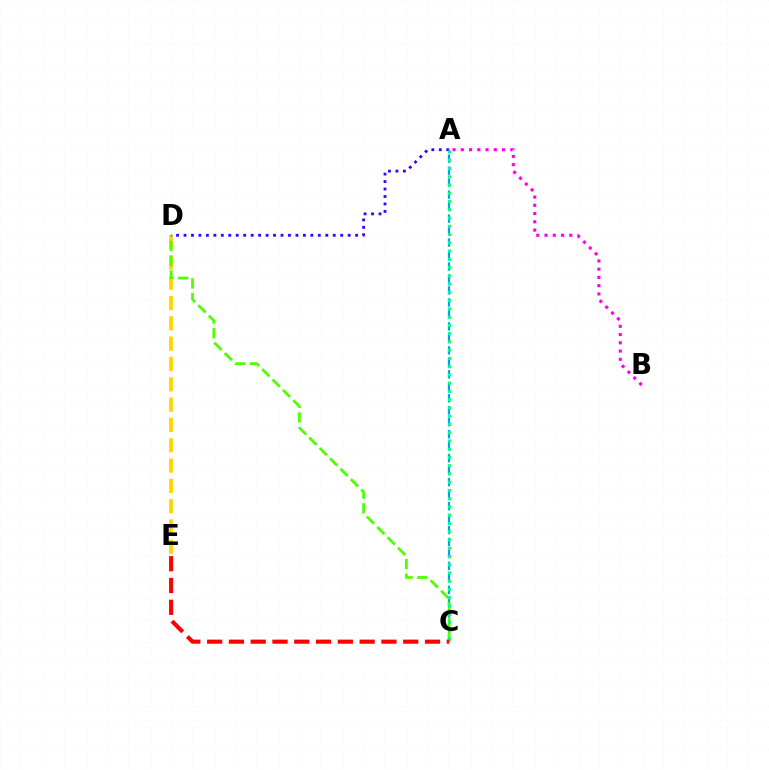{('D', 'E'): [{'color': '#ffd500', 'line_style': 'dashed', 'thickness': 2.76}], ('A', 'C'): [{'color': '#009eff', 'line_style': 'dashed', 'thickness': 1.63}, {'color': '#00ff86', 'line_style': 'dotted', 'thickness': 2.24}], ('C', 'D'): [{'color': '#4fff00', 'line_style': 'dashed', 'thickness': 1.99}], ('A', 'D'): [{'color': '#3700ff', 'line_style': 'dotted', 'thickness': 2.03}], ('C', 'E'): [{'color': '#ff0000', 'line_style': 'dashed', 'thickness': 2.96}], ('A', 'B'): [{'color': '#ff00ed', 'line_style': 'dotted', 'thickness': 2.24}]}